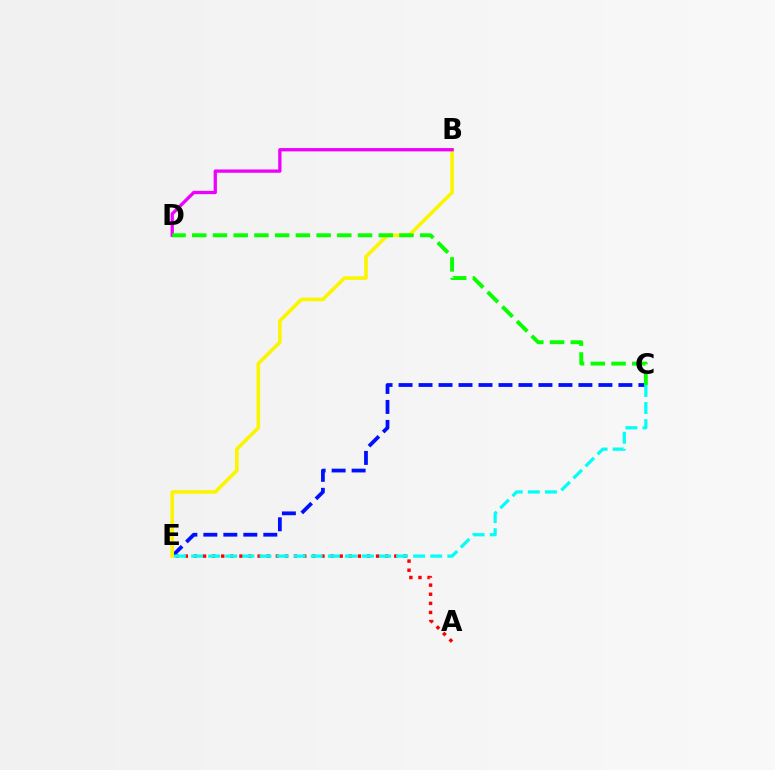{('C', 'E'): [{'color': '#0010ff', 'line_style': 'dashed', 'thickness': 2.72}, {'color': '#00fff6', 'line_style': 'dashed', 'thickness': 2.32}], ('A', 'E'): [{'color': '#ff0000', 'line_style': 'dotted', 'thickness': 2.48}], ('B', 'E'): [{'color': '#fcf500', 'line_style': 'solid', 'thickness': 2.58}], ('B', 'D'): [{'color': '#ee00ff', 'line_style': 'solid', 'thickness': 2.37}], ('C', 'D'): [{'color': '#08ff00', 'line_style': 'dashed', 'thickness': 2.82}]}